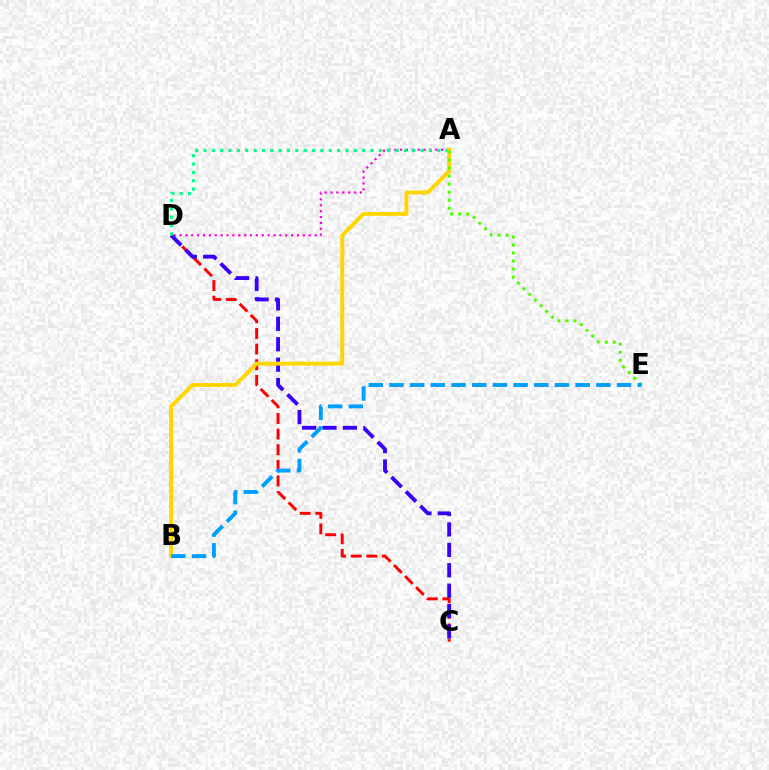{('A', 'D'): [{'color': '#ff00ed', 'line_style': 'dotted', 'thickness': 1.6}, {'color': '#00ff86', 'line_style': 'dotted', 'thickness': 2.27}], ('C', 'D'): [{'color': '#ff0000', 'line_style': 'dashed', 'thickness': 2.12}, {'color': '#3700ff', 'line_style': 'dashed', 'thickness': 2.77}], ('A', 'B'): [{'color': '#ffd500', 'line_style': 'solid', 'thickness': 2.82}], ('A', 'E'): [{'color': '#4fff00', 'line_style': 'dotted', 'thickness': 2.18}], ('B', 'E'): [{'color': '#009eff', 'line_style': 'dashed', 'thickness': 2.81}]}